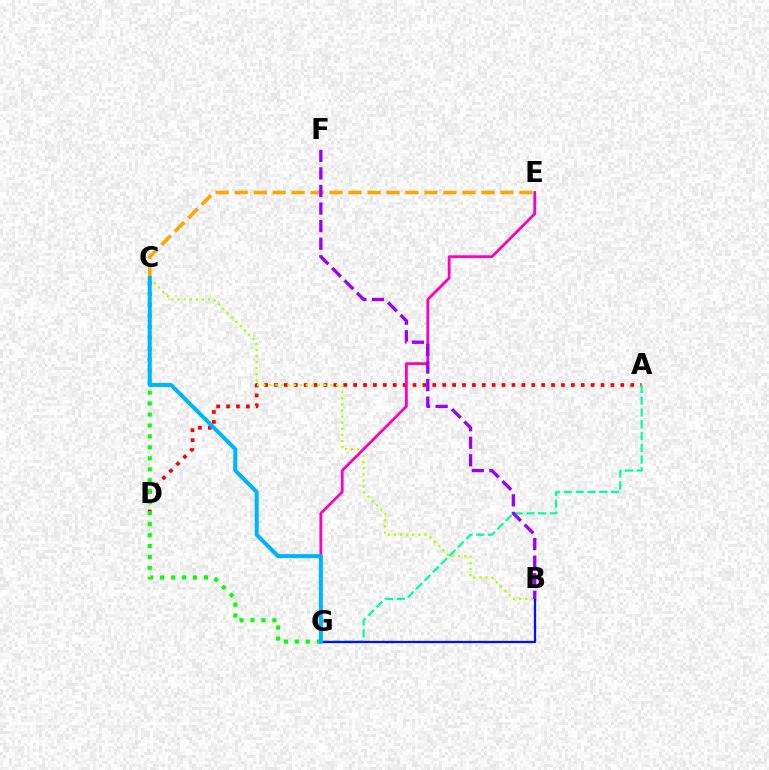{('A', 'D'): [{'color': '#ff0000', 'line_style': 'dotted', 'thickness': 2.69}], ('A', 'G'): [{'color': '#00ff9d', 'line_style': 'dashed', 'thickness': 1.6}], ('B', 'C'): [{'color': '#b3ff00', 'line_style': 'dotted', 'thickness': 1.65}], ('C', 'G'): [{'color': '#08ff00', 'line_style': 'dotted', 'thickness': 2.98}, {'color': '#00b5ff', 'line_style': 'solid', 'thickness': 2.89}], ('E', 'G'): [{'color': '#ff00bd', 'line_style': 'solid', 'thickness': 2.0}], ('C', 'E'): [{'color': '#ffa500', 'line_style': 'dashed', 'thickness': 2.58}], ('B', 'G'): [{'color': '#0010ff', 'line_style': 'solid', 'thickness': 1.66}], ('B', 'F'): [{'color': '#9b00ff', 'line_style': 'dashed', 'thickness': 2.39}]}